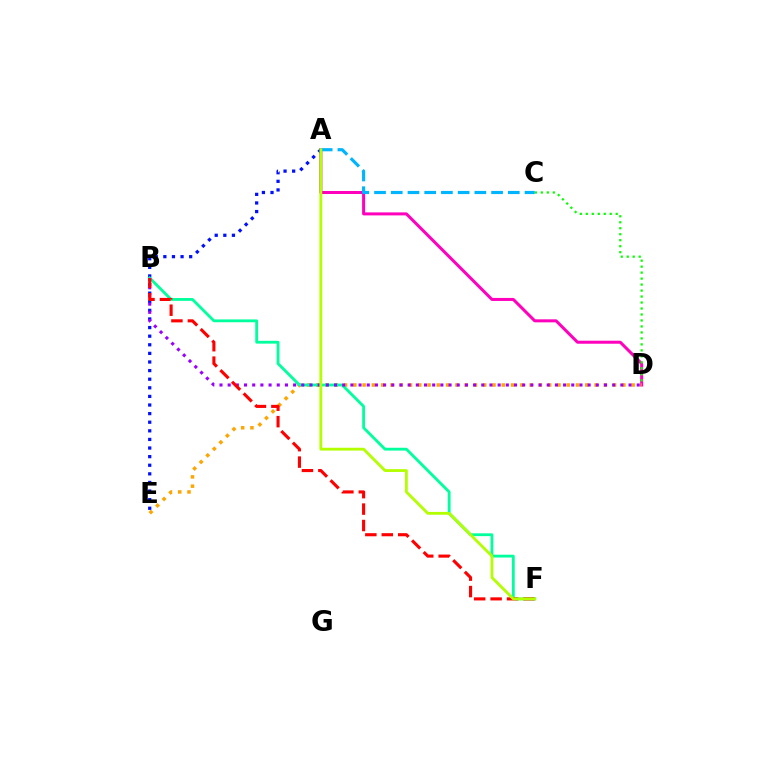{('A', 'D'): [{'color': '#ff00bd', 'line_style': 'solid', 'thickness': 2.17}], ('D', 'E'): [{'color': '#ffa500', 'line_style': 'dotted', 'thickness': 2.52}], ('A', 'E'): [{'color': '#0010ff', 'line_style': 'dotted', 'thickness': 2.34}], ('B', 'F'): [{'color': '#00ff9d', 'line_style': 'solid', 'thickness': 2.03}, {'color': '#ff0000', 'line_style': 'dashed', 'thickness': 2.23}], ('B', 'D'): [{'color': '#9b00ff', 'line_style': 'dotted', 'thickness': 2.22}], ('C', 'D'): [{'color': '#08ff00', 'line_style': 'dotted', 'thickness': 1.62}], ('A', 'C'): [{'color': '#00b5ff', 'line_style': 'dashed', 'thickness': 2.27}], ('A', 'F'): [{'color': '#b3ff00', 'line_style': 'solid', 'thickness': 2.02}]}